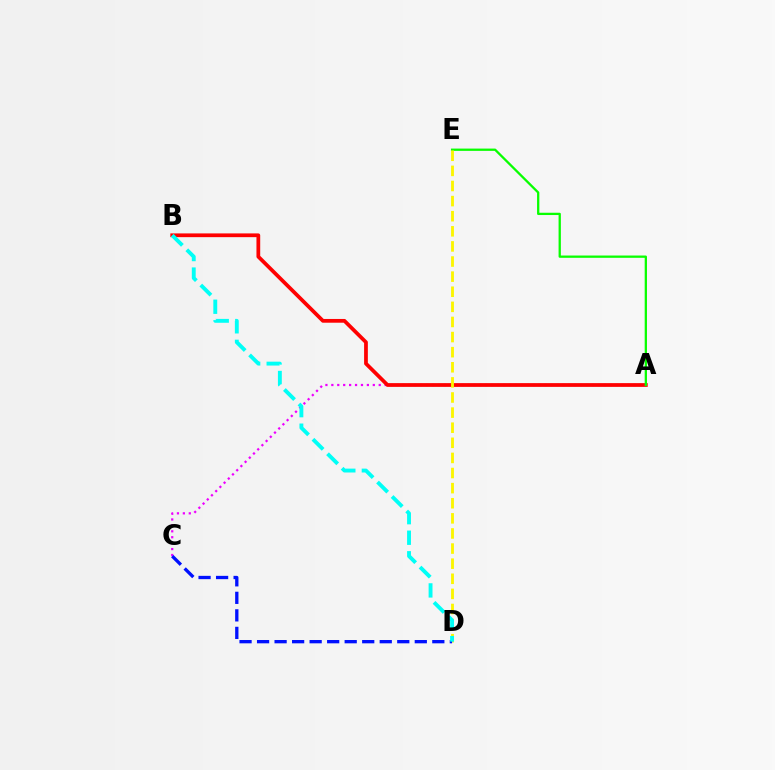{('A', 'C'): [{'color': '#ee00ff', 'line_style': 'dotted', 'thickness': 1.61}], ('A', 'B'): [{'color': '#ff0000', 'line_style': 'solid', 'thickness': 2.7}], ('A', 'E'): [{'color': '#08ff00', 'line_style': 'solid', 'thickness': 1.65}], ('D', 'E'): [{'color': '#fcf500', 'line_style': 'dashed', 'thickness': 2.05}], ('C', 'D'): [{'color': '#0010ff', 'line_style': 'dashed', 'thickness': 2.38}], ('B', 'D'): [{'color': '#00fff6', 'line_style': 'dashed', 'thickness': 2.79}]}